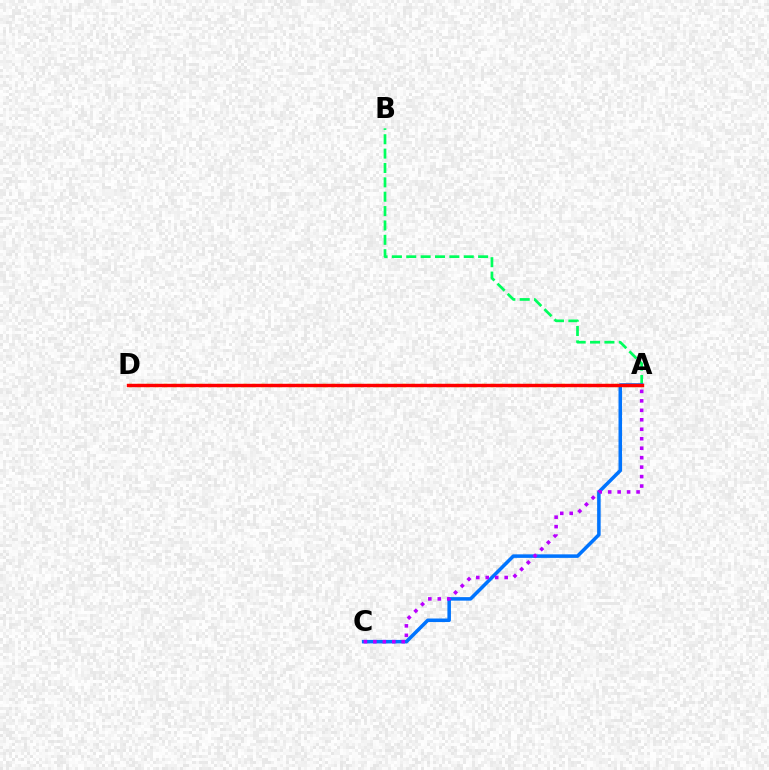{('A', 'D'): [{'color': '#d1ff00', 'line_style': 'dotted', 'thickness': 2.4}, {'color': '#ff0000', 'line_style': 'solid', 'thickness': 2.46}], ('A', 'B'): [{'color': '#00ff5c', 'line_style': 'dashed', 'thickness': 1.95}], ('A', 'C'): [{'color': '#0074ff', 'line_style': 'solid', 'thickness': 2.54}, {'color': '#b900ff', 'line_style': 'dotted', 'thickness': 2.57}]}